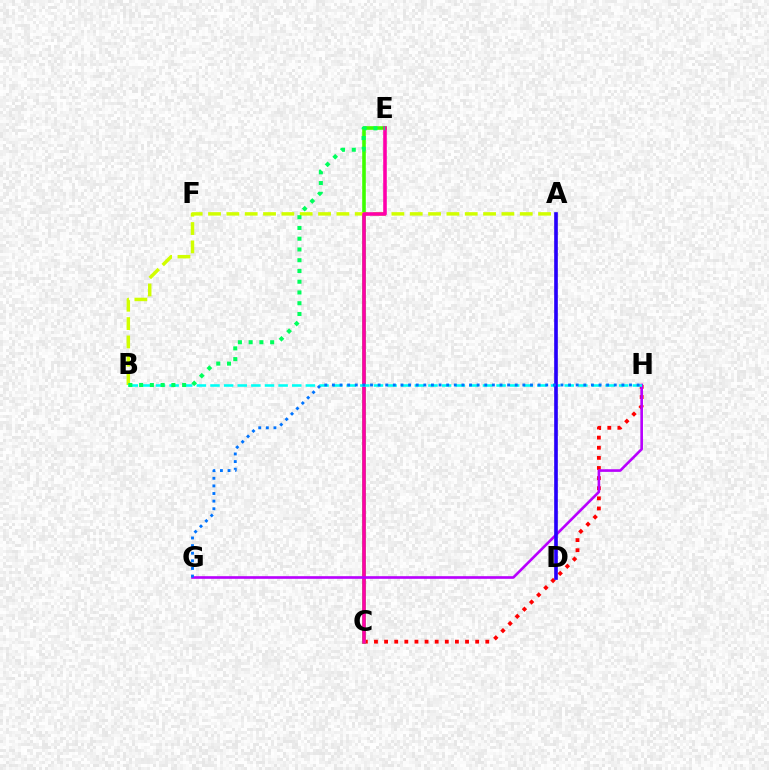{('C', 'H'): [{'color': '#ff0000', 'line_style': 'dotted', 'thickness': 2.75}], ('C', 'E'): [{'color': '#3dff00', 'line_style': 'solid', 'thickness': 2.6}, {'color': '#ff00ac', 'line_style': 'solid', 'thickness': 2.58}], ('A', 'D'): [{'color': '#ff9400', 'line_style': 'solid', 'thickness': 1.68}, {'color': '#2500ff', 'line_style': 'solid', 'thickness': 2.61}], ('A', 'B'): [{'color': '#d1ff00', 'line_style': 'dashed', 'thickness': 2.49}], ('G', 'H'): [{'color': '#b900ff', 'line_style': 'solid', 'thickness': 1.89}, {'color': '#0074ff', 'line_style': 'dotted', 'thickness': 2.07}], ('B', 'H'): [{'color': '#00fff6', 'line_style': 'dashed', 'thickness': 1.85}], ('B', 'E'): [{'color': '#00ff5c', 'line_style': 'dotted', 'thickness': 2.92}]}